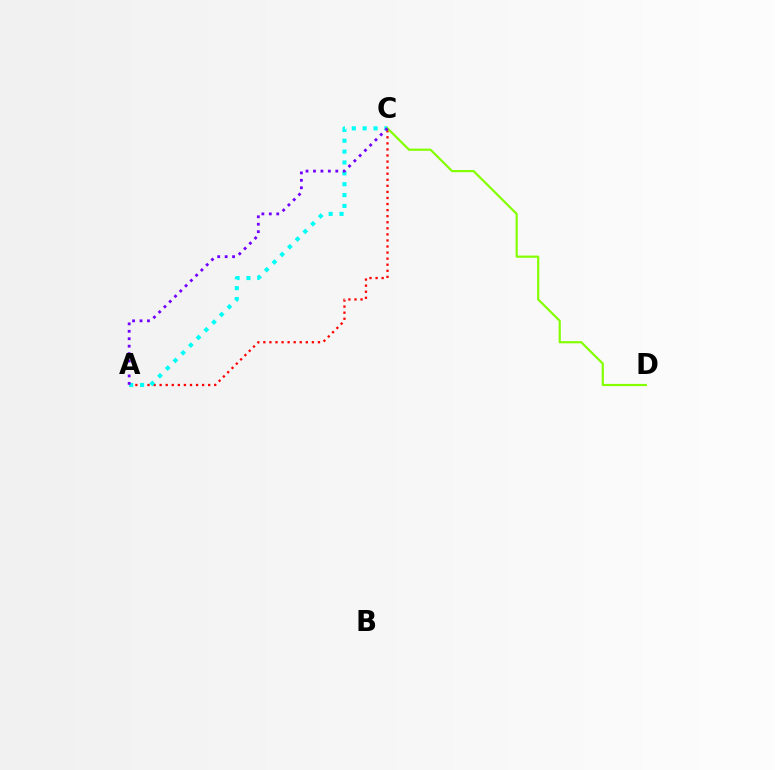{('A', 'C'): [{'color': '#ff0000', 'line_style': 'dotted', 'thickness': 1.65}, {'color': '#00fff6', 'line_style': 'dotted', 'thickness': 2.95}, {'color': '#7200ff', 'line_style': 'dotted', 'thickness': 2.02}], ('C', 'D'): [{'color': '#84ff00', 'line_style': 'solid', 'thickness': 1.58}]}